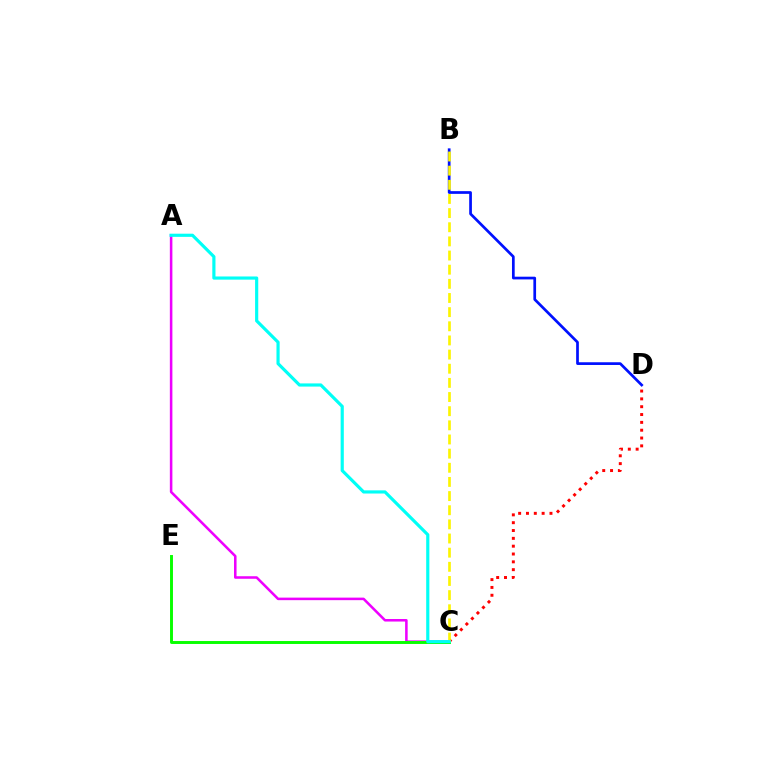{('B', 'D'): [{'color': '#0010ff', 'line_style': 'solid', 'thickness': 1.95}], ('C', 'D'): [{'color': '#ff0000', 'line_style': 'dotted', 'thickness': 2.13}], ('A', 'C'): [{'color': '#ee00ff', 'line_style': 'solid', 'thickness': 1.83}, {'color': '#00fff6', 'line_style': 'solid', 'thickness': 2.28}], ('C', 'E'): [{'color': '#08ff00', 'line_style': 'solid', 'thickness': 2.11}], ('B', 'C'): [{'color': '#fcf500', 'line_style': 'dashed', 'thickness': 1.92}]}